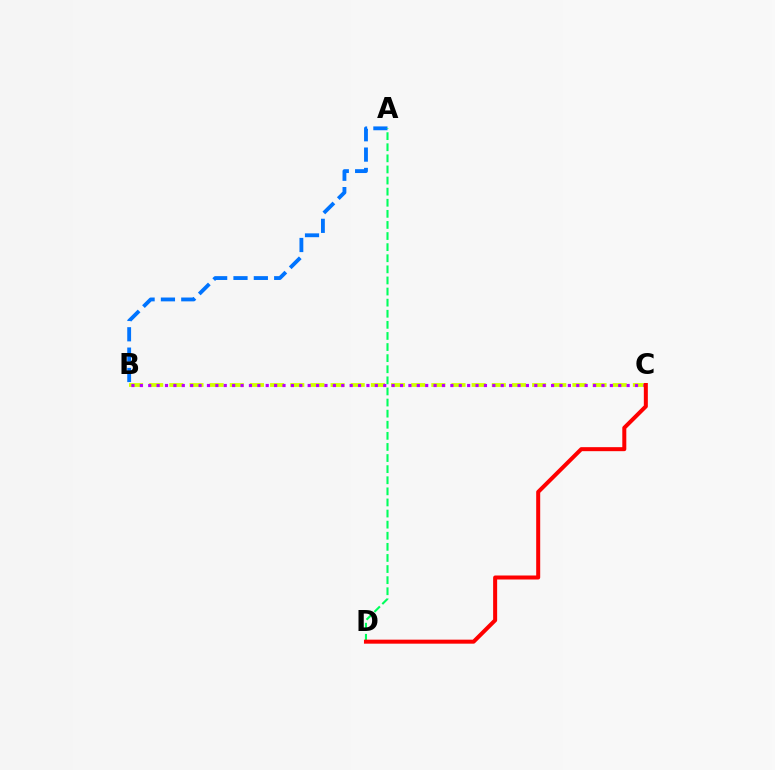{('B', 'C'): [{'color': '#d1ff00', 'line_style': 'dashed', 'thickness': 2.74}, {'color': '#b900ff', 'line_style': 'dotted', 'thickness': 2.28}], ('A', 'B'): [{'color': '#0074ff', 'line_style': 'dashed', 'thickness': 2.76}], ('A', 'D'): [{'color': '#00ff5c', 'line_style': 'dashed', 'thickness': 1.51}], ('C', 'D'): [{'color': '#ff0000', 'line_style': 'solid', 'thickness': 2.89}]}